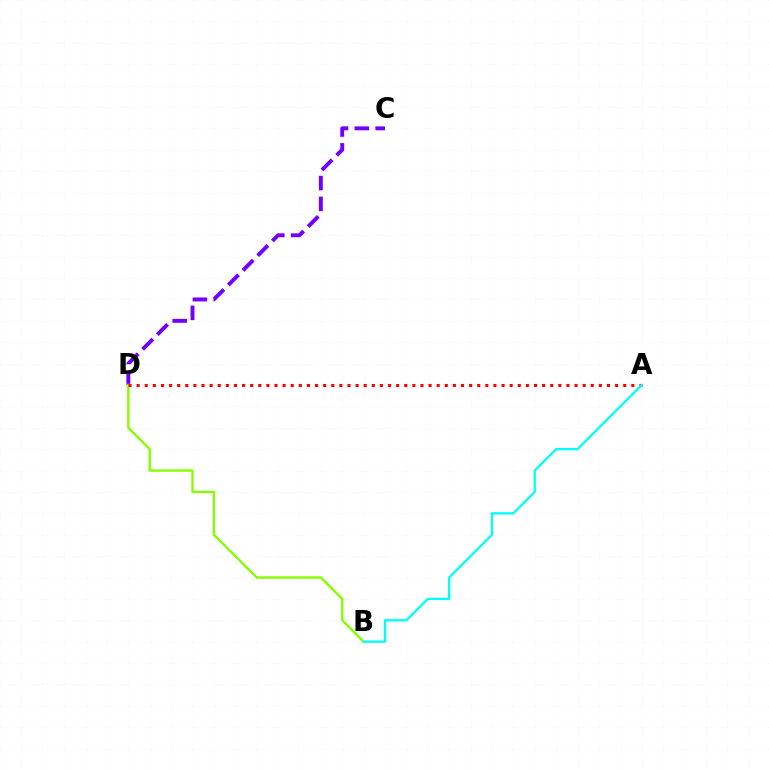{('C', 'D'): [{'color': '#7200ff', 'line_style': 'dashed', 'thickness': 2.83}], ('B', 'D'): [{'color': '#84ff00', 'line_style': 'solid', 'thickness': 1.71}], ('A', 'D'): [{'color': '#ff0000', 'line_style': 'dotted', 'thickness': 2.2}], ('A', 'B'): [{'color': '#00fff6', 'line_style': 'solid', 'thickness': 1.65}]}